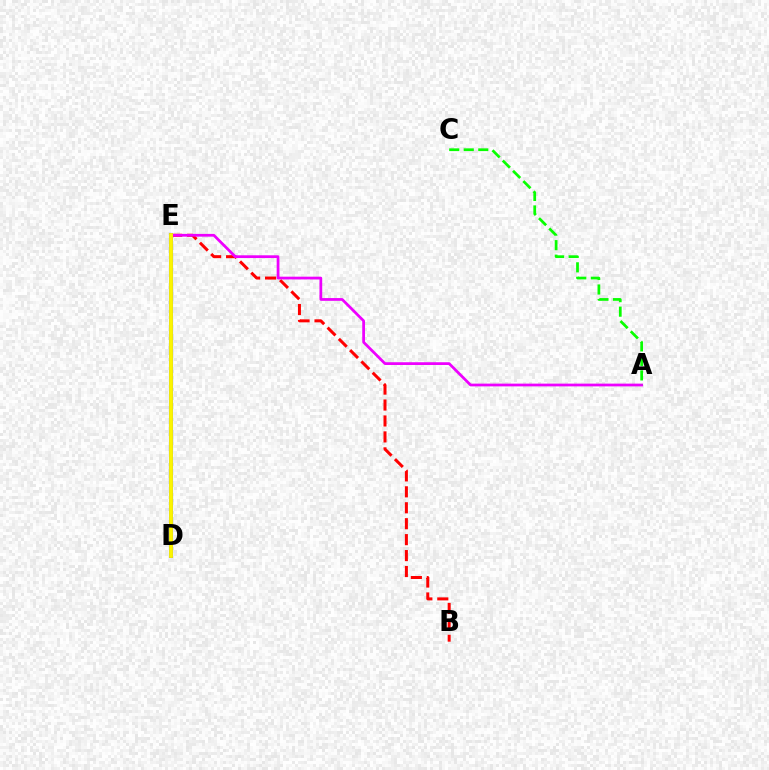{('D', 'E'): [{'color': '#00fff6', 'line_style': 'solid', 'thickness': 1.99}, {'color': '#0010ff', 'line_style': 'solid', 'thickness': 2.93}, {'color': '#fcf500', 'line_style': 'solid', 'thickness': 2.8}], ('B', 'E'): [{'color': '#ff0000', 'line_style': 'dashed', 'thickness': 2.17}], ('A', 'E'): [{'color': '#ee00ff', 'line_style': 'solid', 'thickness': 1.98}], ('A', 'C'): [{'color': '#08ff00', 'line_style': 'dashed', 'thickness': 1.97}]}